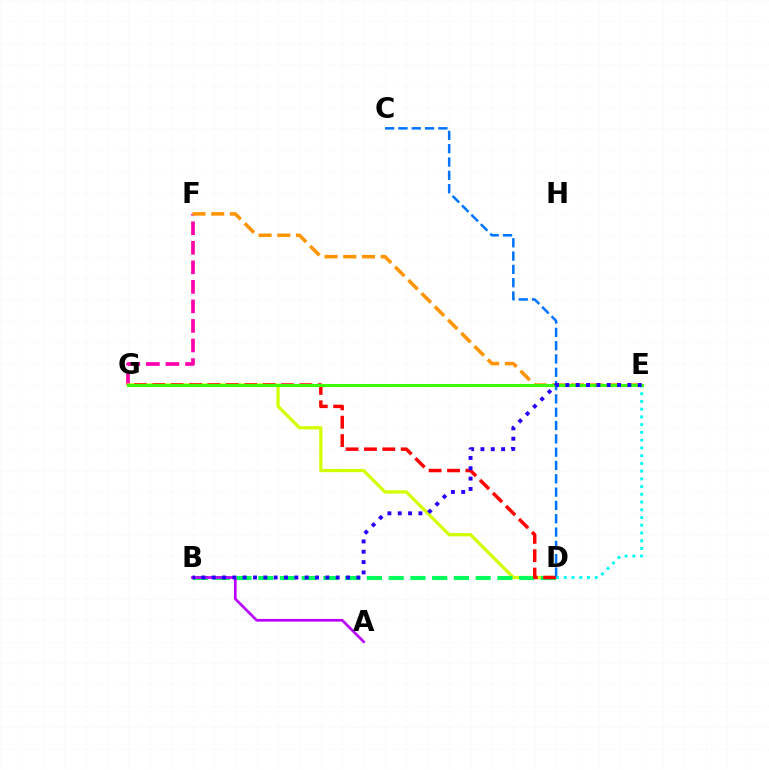{('F', 'G'): [{'color': '#ff00ac', 'line_style': 'dashed', 'thickness': 2.65}], ('D', 'G'): [{'color': '#d1ff00', 'line_style': 'solid', 'thickness': 2.33}, {'color': '#ff0000', 'line_style': 'dashed', 'thickness': 2.5}], ('B', 'D'): [{'color': '#00ff5c', 'line_style': 'dashed', 'thickness': 2.95}], ('A', 'B'): [{'color': '#b900ff', 'line_style': 'solid', 'thickness': 1.93}], ('E', 'F'): [{'color': '#ff9400', 'line_style': 'dashed', 'thickness': 2.54}], ('D', 'E'): [{'color': '#00fff6', 'line_style': 'dotted', 'thickness': 2.1}], ('E', 'G'): [{'color': '#3dff00', 'line_style': 'solid', 'thickness': 2.19}], ('C', 'D'): [{'color': '#0074ff', 'line_style': 'dashed', 'thickness': 1.81}], ('B', 'E'): [{'color': '#2500ff', 'line_style': 'dotted', 'thickness': 2.81}]}